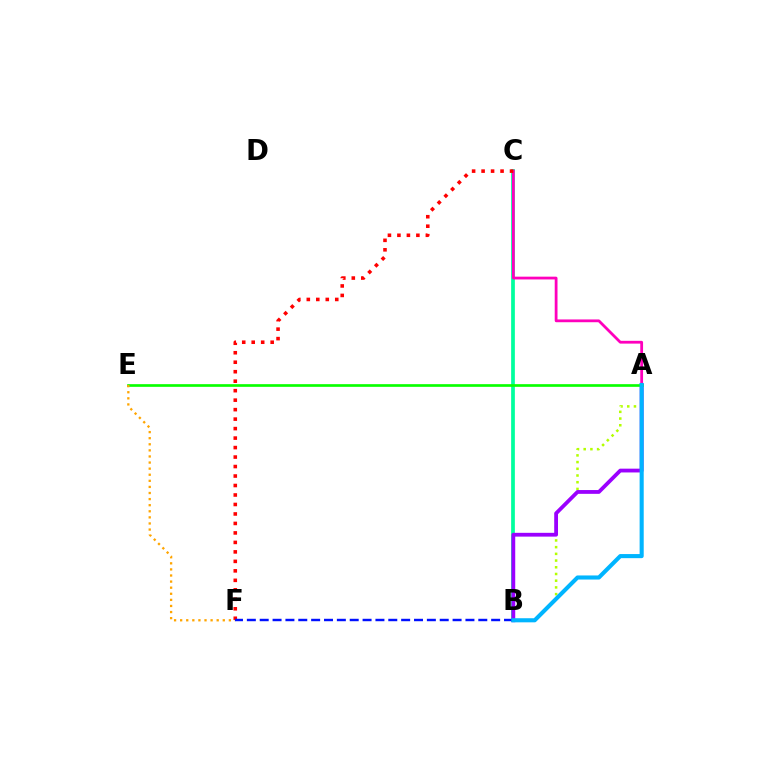{('B', 'C'): [{'color': '#00ff9d', 'line_style': 'solid', 'thickness': 2.68}], ('A', 'C'): [{'color': '#ff00bd', 'line_style': 'solid', 'thickness': 2.0}], ('A', 'B'): [{'color': '#b3ff00', 'line_style': 'dotted', 'thickness': 1.82}, {'color': '#9b00ff', 'line_style': 'solid', 'thickness': 2.73}, {'color': '#00b5ff', 'line_style': 'solid', 'thickness': 2.95}], ('C', 'F'): [{'color': '#ff0000', 'line_style': 'dotted', 'thickness': 2.58}], ('A', 'E'): [{'color': '#08ff00', 'line_style': 'solid', 'thickness': 1.92}], ('E', 'F'): [{'color': '#ffa500', 'line_style': 'dotted', 'thickness': 1.65}], ('B', 'F'): [{'color': '#0010ff', 'line_style': 'dashed', 'thickness': 1.75}]}